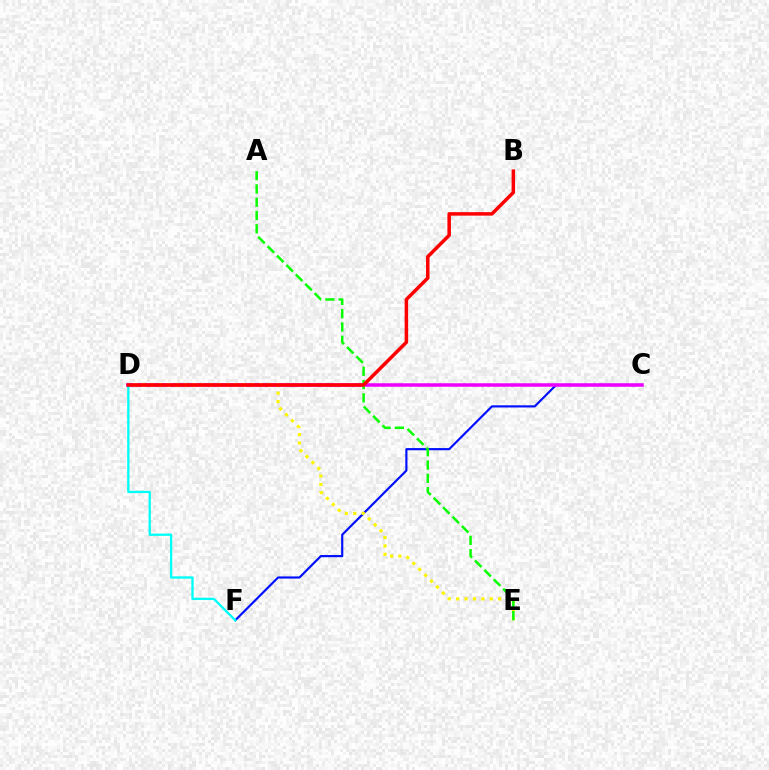{('C', 'F'): [{'color': '#0010ff', 'line_style': 'solid', 'thickness': 1.56}], ('C', 'D'): [{'color': '#ee00ff', 'line_style': 'solid', 'thickness': 2.52}], ('D', 'F'): [{'color': '#00fff6', 'line_style': 'solid', 'thickness': 1.68}], ('D', 'E'): [{'color': '#fcf500', 'line_style': 'dotted', 'thickness': 2.28}], ('A', 'E'): [{'color': '#08ff00', 'line_style': 'dashed', 'thickness': 1.81}], ('B', 'D'): [{'color': '#ff0000', 'line_style': 'solid', 'thickness': 2.52}]}